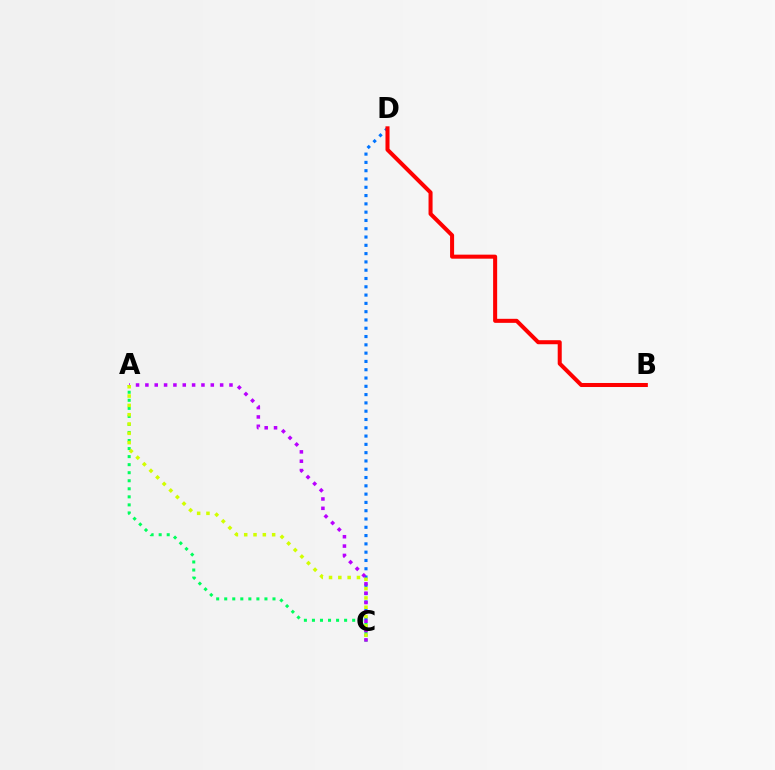{('C', 'D'): [{'color': '#0074ff', 'line_style': 'dotted', 'thickness': 2.25}], ('A', 'C'): [{'color': '#00ff5c', 'line_style': 'dotted', 'thickness': 2.19}, {'color': '#b900ff', 'line_style': 'dotted', 'thickness': 2.54}, {'color': '#d1ff00', 'line_style': 'dotted', 'thickness': 2.53}], ('B', 'D'): [{'color': '#ff0000', 'line_style': 'solid', 'thickness': 2.9}]}